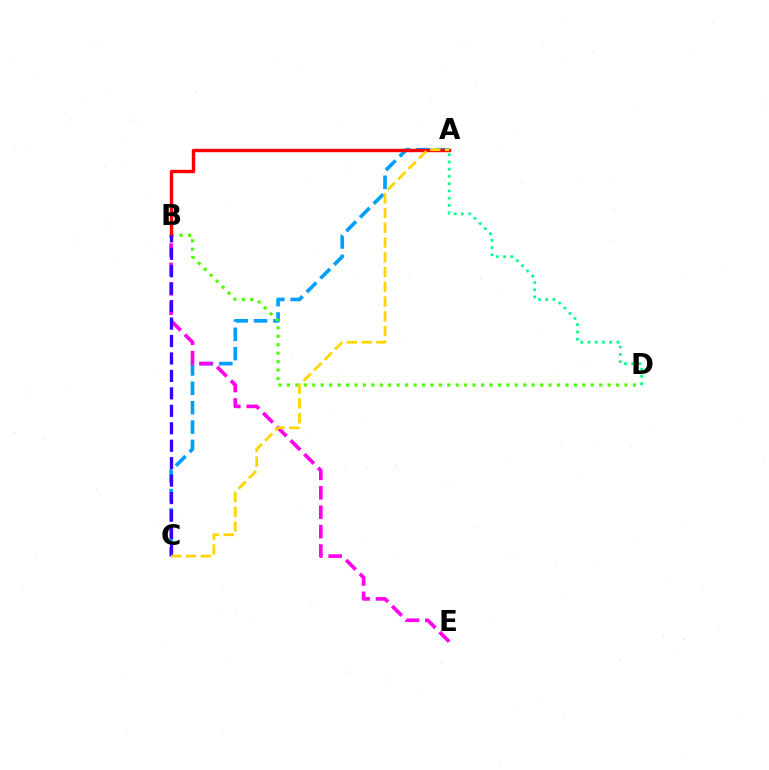{('A', 'C'): [{'color': '#009eff', 'line_style': 'dashed', 'thickness': 2.63}, {'color': '#ffd500', 'line_style': 'dashed', 'thickness': 2.0}], ('B', 'D'): [{'color': '#4fff00', 'line_style': 'dotted', 'thickness': 2.29}], ('A', 'B'): [{'color': '#ff0000', 'line_style': 'solid', 'thickness': 2.44}], ('B', 'E'): [{'color': '#ff00ed', 'line_style': 'dashed', 'thickness': 2.64}], ('B', 'C'): [{'color': '#3700ff', 'line_style': 'dashed', 'thickness': 2.37}], ('A', 'D'): [{'color': '#00ff86', 'line_style': 'dotted', 'thickness': 1.97}]}